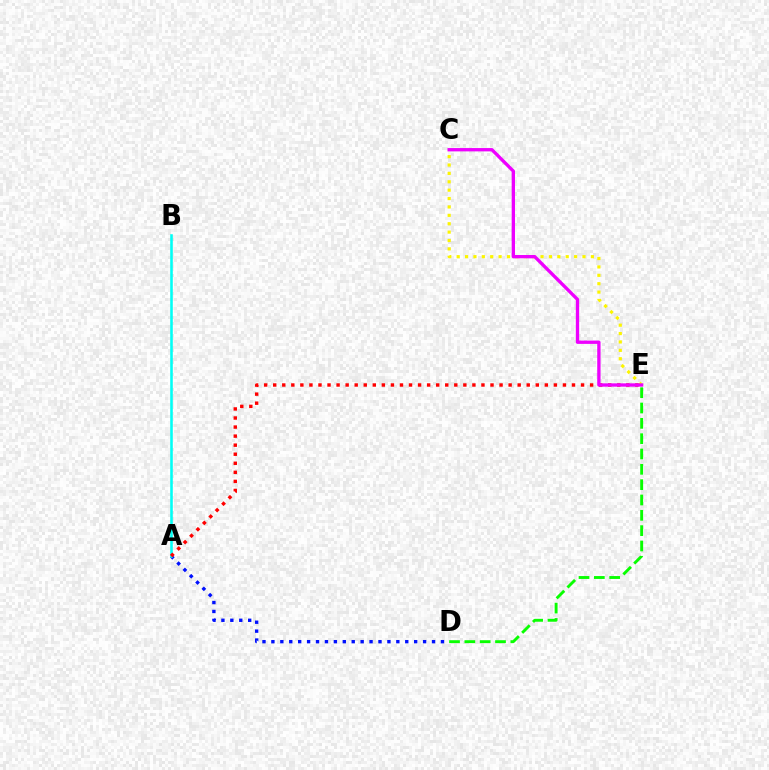{('C', 'E'): [{'color': '#fcf500', 'line_style': 'dotted', 'thickness': 2.28}, {'color': '#ee00ff', 'line_style': 'solid', 'thickness': 2.39}], ('A', 'D'): [{'color': '#0010ff', 'line_style': 'dotted', 'thickness': 2.42}], ('A', 'B'): [{'color': '#00fff6', 'line_style': 'solid', 'thickness': 1.85}], ('D', 'E'): [{'color': '#08ff00', 'line_style': 'dashed', 'thickness': 2.08}], ('A', 'E'): [{'color': '#ff0000', 'line_style': 'dotted', 'thickness': 2.46}]}